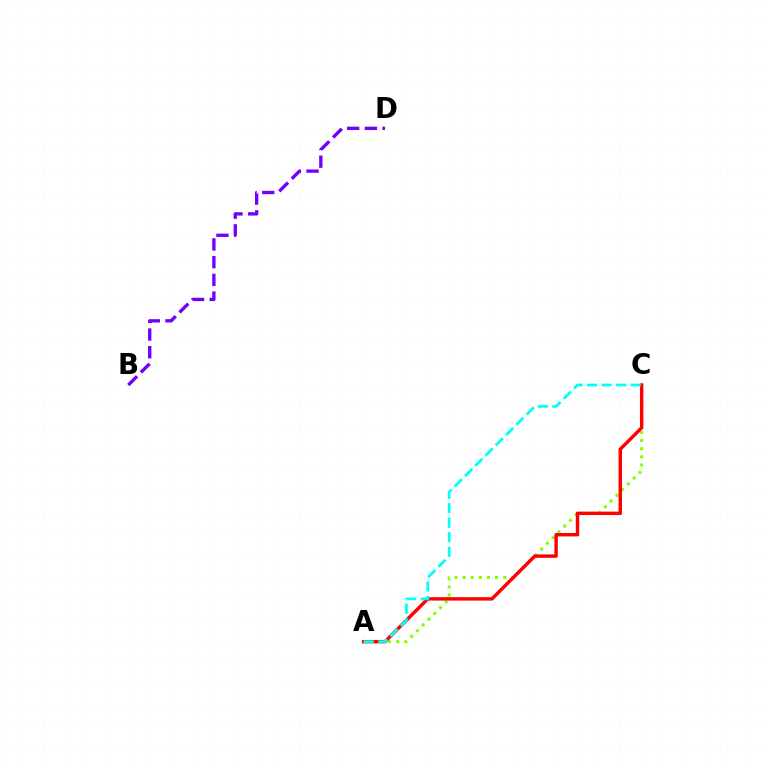{('A', 'C'): [{'color': '#84ff00', 'line_style': 'dotted', 'thickness': 2.21}, {'color': '#ff0000', 'line_style': 'solid', 'thickness': 2.46}, {'color': '#00fff6', 'line_style': 'dashed', 'thickness': 1.97}], ('B', 'D'): [{'color': '#7200ff', 'line_style': 'dashed', 'thickness': 2.41}]}